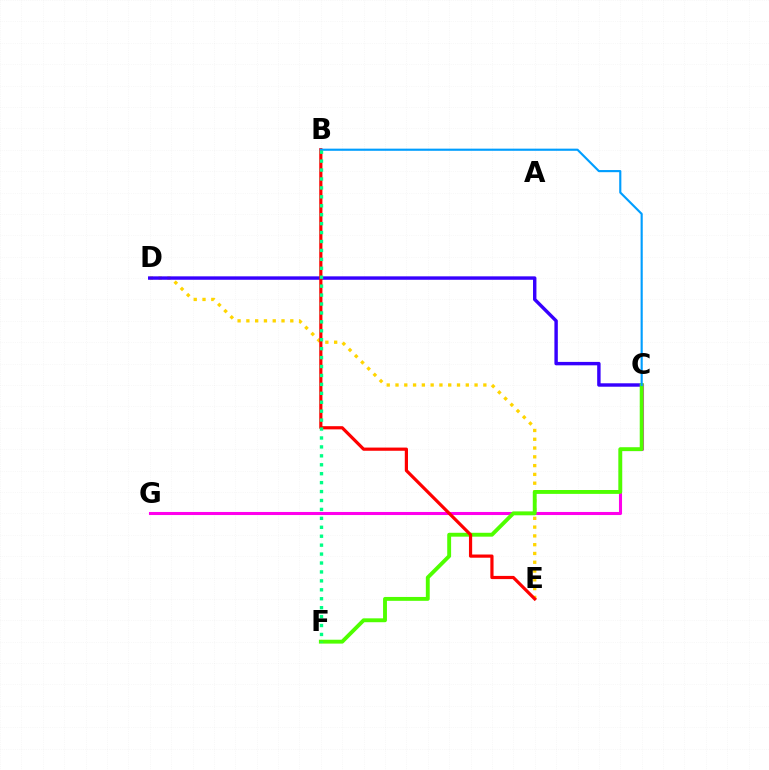{('D', 'E'): [{'color': '#ffd500', 'line_style': 'dotted', 'thickness': 2.39}], ('C', 'D'): [{'color': '#3700ff', 'line_style': 'solid', 'thickness': 2.46}], ('C', 'G'): [{'color': '#ff00ed', 'line_style': 'solid', 'thickness': 2.21}], ('C', 'F'): [{'color': '#4fff00', 'line_style': 'solid', 'thickness': 2.79}], ('B', 'E'): [{'color': '#ff0000', 'line_style': 'solid', 'thickness': 2.3}], ('B', 'C'): [{'color': '#009eff', 'line_style': 'solid', 'thickness': 1.54}], ('B', 'F'): [{'color': '#00ff86', 'line_style': 'dotted', 'thickness': 2.43}]}